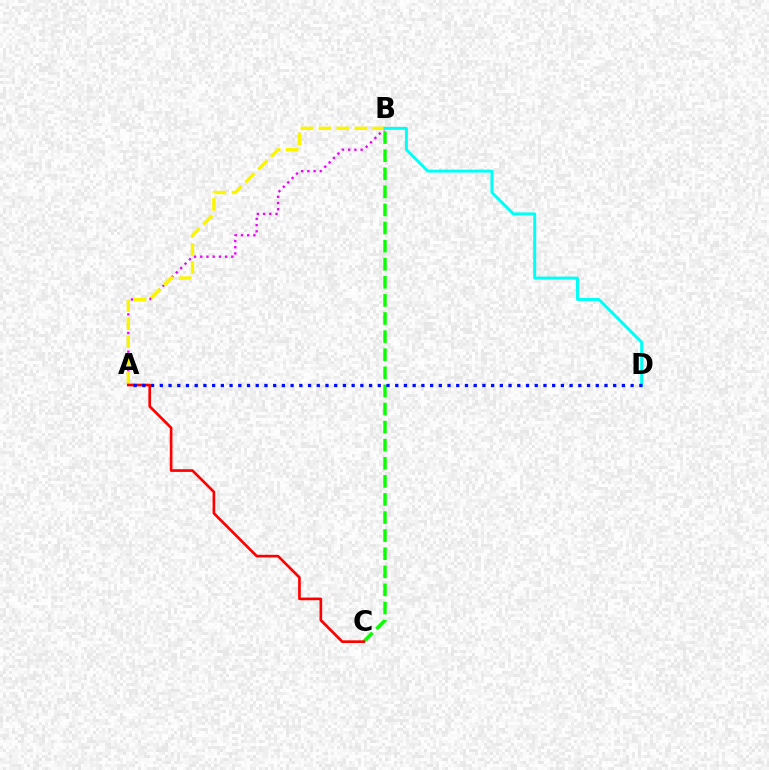{('B', 'C'): [{'color': '#08ff00', 'line_style': 'dashed', 'thickness': 2.46}], ('A', 'B'): [{'color': '#ee00ff', 'line_style': 'dotted', 'thickness': 1.69}, {'color': '#fcf500', 'line_style': 'dashed', 'thickness': 2.44}], ('A', 'C'): [{'color': '#ff0000', 'line_style': 'solid', 'thickness': 1.92}], ('B', 'D'): [{'color': '#00fff6', 'line_style': 'solid', 'thickness': 2.13}], ('A', 'D'): [{'color': '#0010ff', 'line_style': 'dotted', 'thickness': 2.37}]}